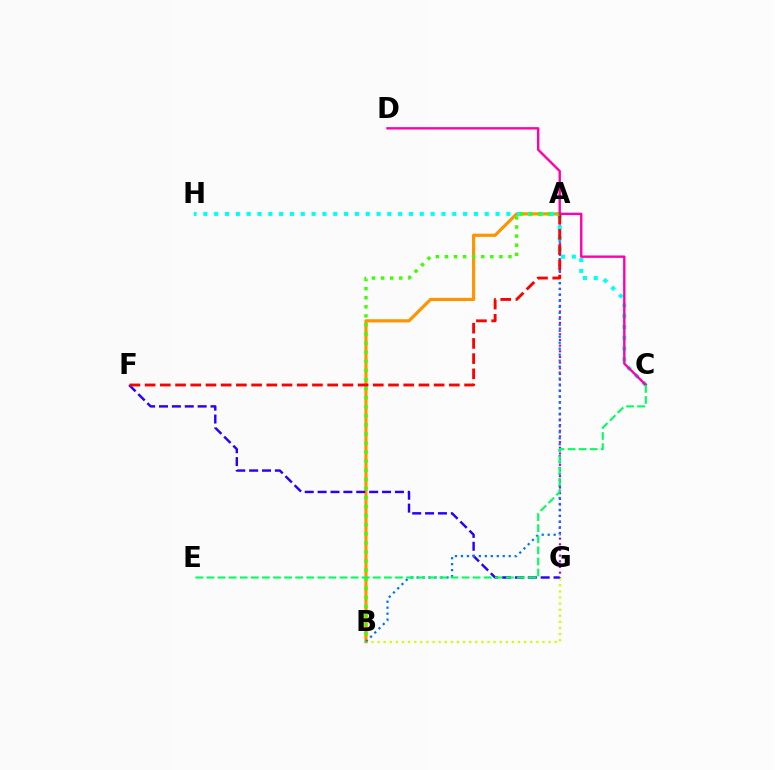{('B', 'G'): [{'color': '#d1ff00', 'line_style': 'dotted', 'thickness': 1.66}], ('A', 'B'): [{'color': '#ff9400', 'line_style': 'solid', 'thickness': 2.3}, {'color': '#0074ff', 'line_style': 'dotted', 'thickness': 1.62}, {'color': '#3dff00', 'line_style': 'dotted', 'thickness': 2.47}], ('A', 'G'): [{'color': '#b900ff', 'line_style': 'dotted', 'thickness': 1.54}], ('F', 'G'): [{'color': '#2500ff', 'line_style': 'dashed', 'thickness': 1.75}], ('C', 'H'): [{'color': '#00fff6', 'line_style': 'dotted', 'thickness': 2.94}], ('A', 'F'): [{'color': '#ff0000', 'line_style': 'dashed', 'thickness': 2.07}], ('C', 'D'): [{'color': '#ff00ac', 'line_style': 'solid', 'thickness': 1.72}], ('C', 'E'): [{'color': '#00ff5c', 'line_style': 'dashed', 'thickness': 1.51}]}